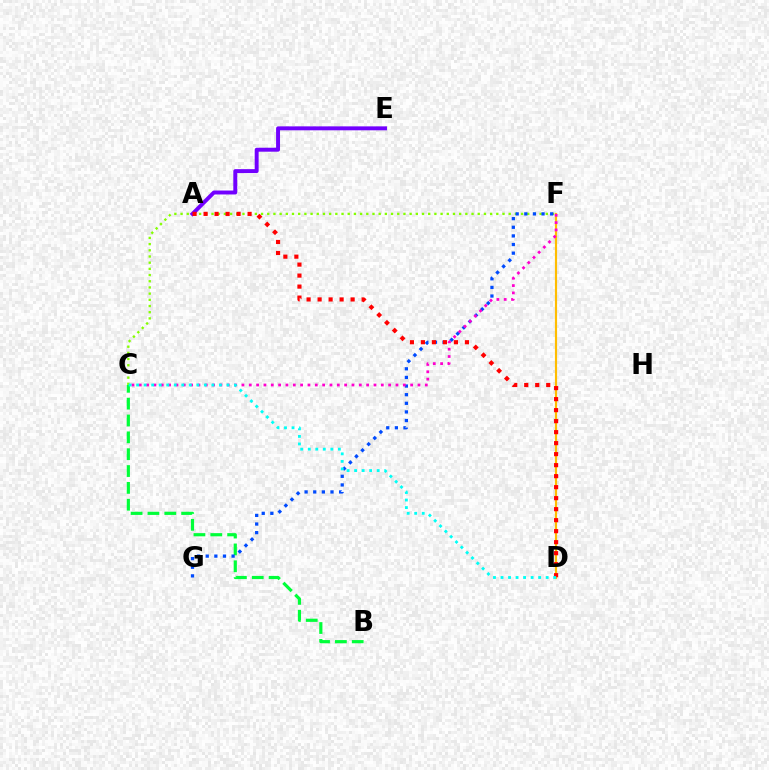{('B', 'C'): [{'color': '#00ff39', 'line_style': 'dashed', 'thickness': 2.29}], ('C', 'F'): [{'color': '#84ff00', 'line_style': 'dotted', 'thickness': 1.68}, {'color': '#ff00cf', 'line_style': 'dotted', 'thickness': 1.99}], ('D', 'F'): [{'color': '#ffbd00', 'line_style': 'solid', 'thickness': 1.56}], ('A', 'E'): [{'color': '#7200ff', 'line_style': 'solid', 'thickness': 2.83}], ('F', 'G'): [{'color': '#004bff', 'line_style': 'dotted', 'thickness': 2.34}], ('A', 'D'): [{'color': '#ff0000', 'line_style': 'dotted', 'thickness': 2.99}], ('C', 'D'): [{'color': '#00fff6', 'line_style': 'dotted', 'thickness': 2.04}]}